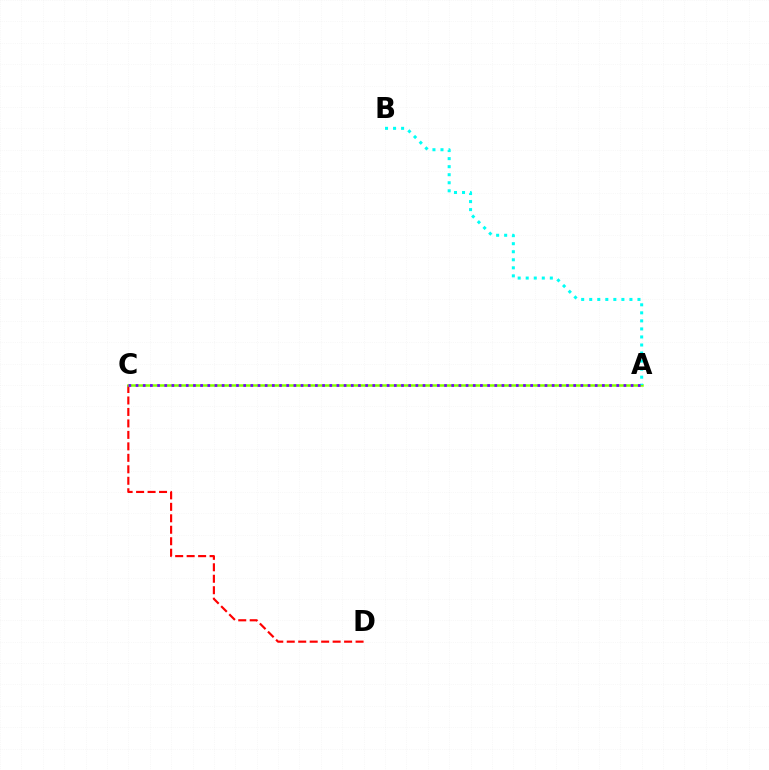{('C', 'D'): [{'color': '#ff0000', 'line_style': 'dashed', 'thickness': 1.56}], ('A', 'C'): [{'color': '#84ff00', 'line_style': 'solid', 'thickness': 1.81}, {'color': '#7200ff', 'line_style': 'dotted', 'thickness': 1.95}], ('A', 'B'): [{'color': '#00fff6', 'line_style': 'dotted', 'thickness': 2.18}]}